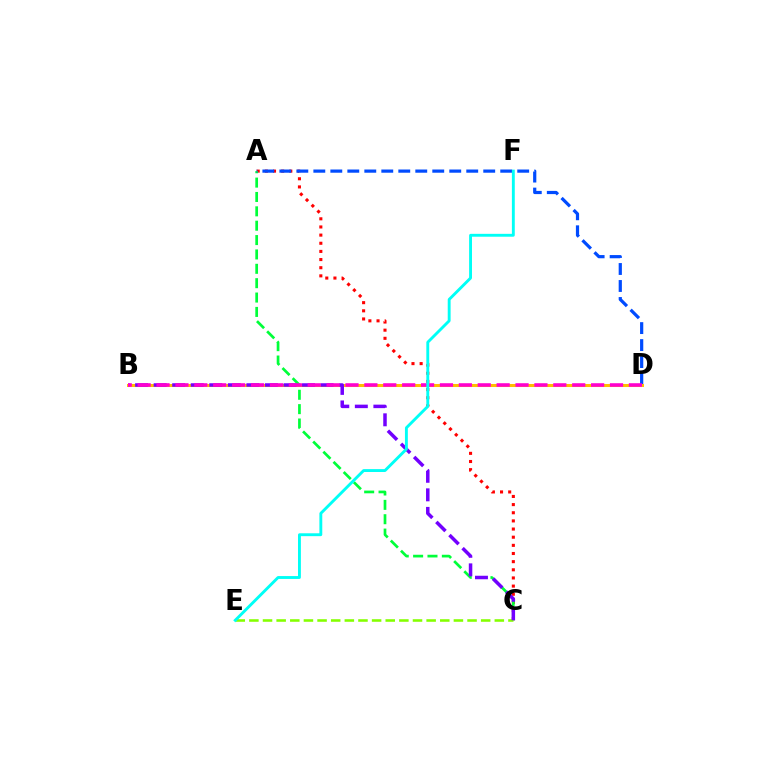{('A', 'C'): [{'color': '#ff0000', 'line_style': 'dotted', 'thickness': 2.21}, {'color': '#00ff39', 'line_style': 'dashed', 'thickness': 1.95}], ('C', 'E'): [{'color': '#84ff00', 'line_style': 'dashed', 'thickness': 1.85}], ('A', 'D'): [{'color': '#004bff', 'line_style': 'dashed', 'thickness': 2.31}], ('B', 'D'): [{'color': '#ffbd00', 'line_style': 'solid', 'thickness': 2.18}, {'color': '#ff00cf', 'line_style': 'dashed', 'thickness': 2.57}], ('B', 'C'): [{'color': '#7200ff', 'line_style': 'dashed', 'thickness': 2.52}], ('E', 'F'): [{'color': '#00fff6', 'line_style': 'solid', 'thickness': 2.08}]}